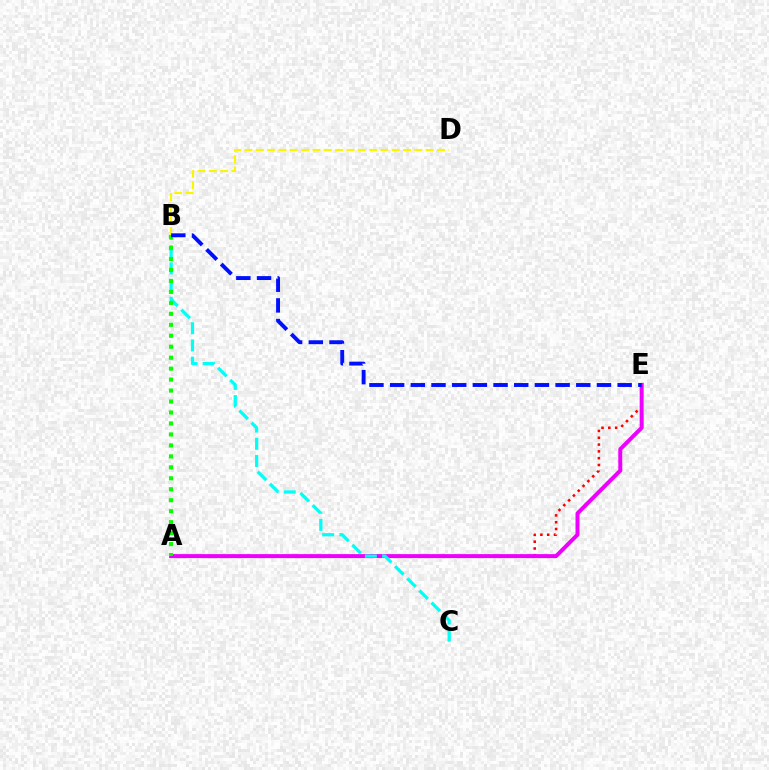{('A', 'E'): [{'color': '#ff0000', 'line_style': 'dotted', 'thickness': 1.85}, {'color': '#ee00ff', 'line_style': 'solid', 'thickness': 2.87}], ('B', 'C'): [{'color': '#00fff6', 'line_style': 'dashed', 'thickness': 2.33}], ('A', 'B'): [{'color': '#08ff00', 'line_style': 'dotted', 'thickness': 2.98}], ('B', 'D'): [{'color': '#fcf500', 'line_style': 'dashed', 'thickness': 1.54}], ('B', 'E'): [{'color': '#0010ff', 'line_style': 'dashed', 'thickness': 2.81}]}